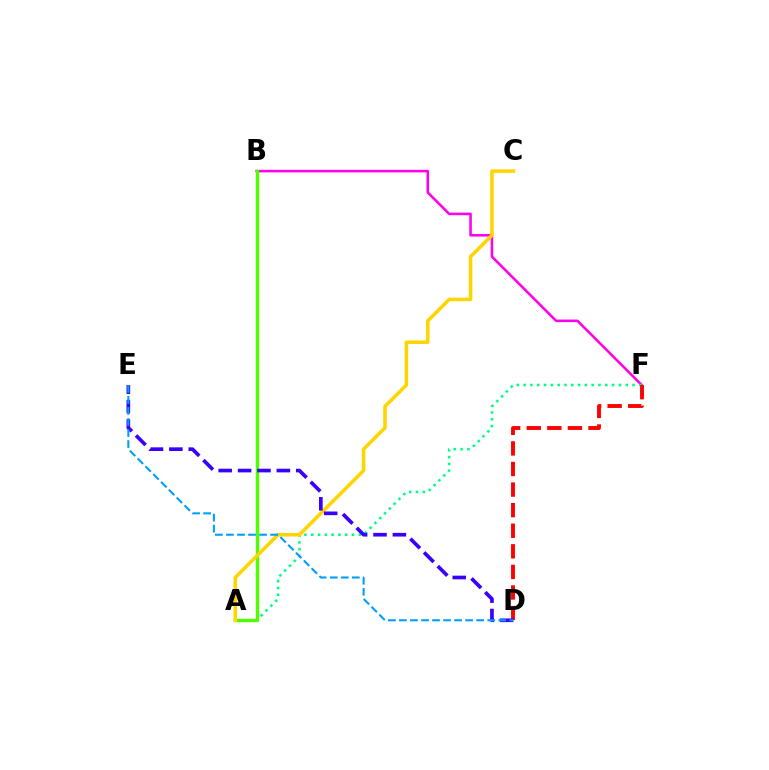{('B', 'F'): [{'color': '#ff00ed', 'line_style': 'solid', 'thickness': 1.84}], ('A', 'F'): [{'color': '#00ff86', 'line_style': 'dotted', 'thickness': 1.85}], ('A', 'B'): [{'color': '#4fff00', 'line_style': 'solid', 'thickness': 2.43}], ('D', 'F'): [{'color': '#ff0000', 'line_style': 'dashed', 'thickness': 2.8}], ('A', 'C'): [{'color': '#ffd500', 'line_style': 'solid', 'thickness': 2.56}], ('D', 'E'): [{'color': '#3700ff', 'line_style': 'dashed', 'thickness': 2.63}, {'color': '#009eff', 'line_style': 'dashed', 'thickness': 1.5}]}